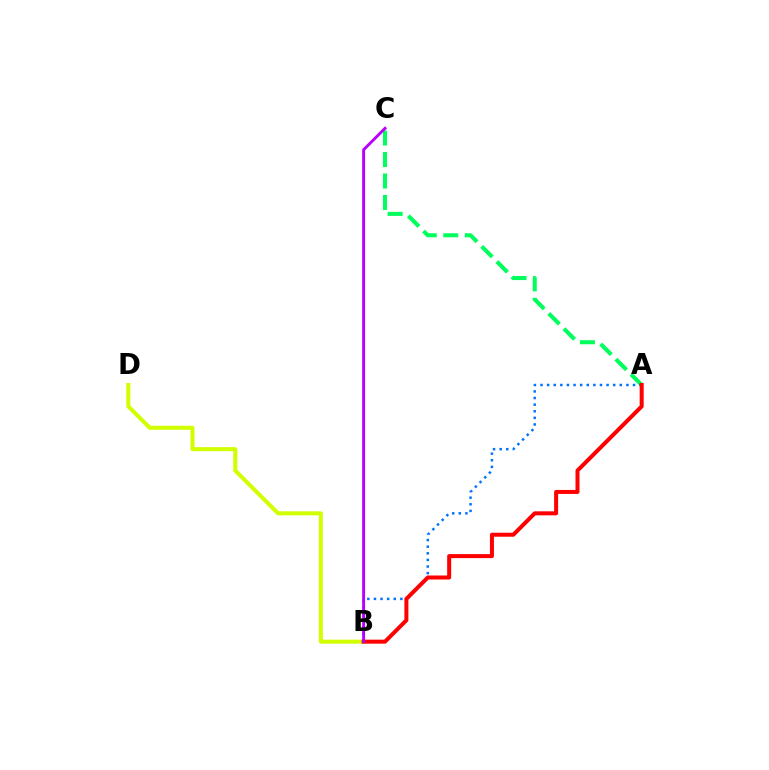{('B', 'D'): [{'color': '#d1ff00', 'line_style': 'solid', 'thickness': 2.9}], ('A', 'C'): [{'color': '#00ff5c', 'line_style': 'dashed', 'thickness': 2.92}], ('A', 'B'): [{'color': '#0074ff', 'line_style': 'dotted', 'thickness': 1.8}, {'color': '#ff0000', 'line_style': 'solid', 'thickness': 2.88}], ('B', 'C'): [{'color': '#b900ff', 'line_style': 'solid', 'thickness': 2.08}]}